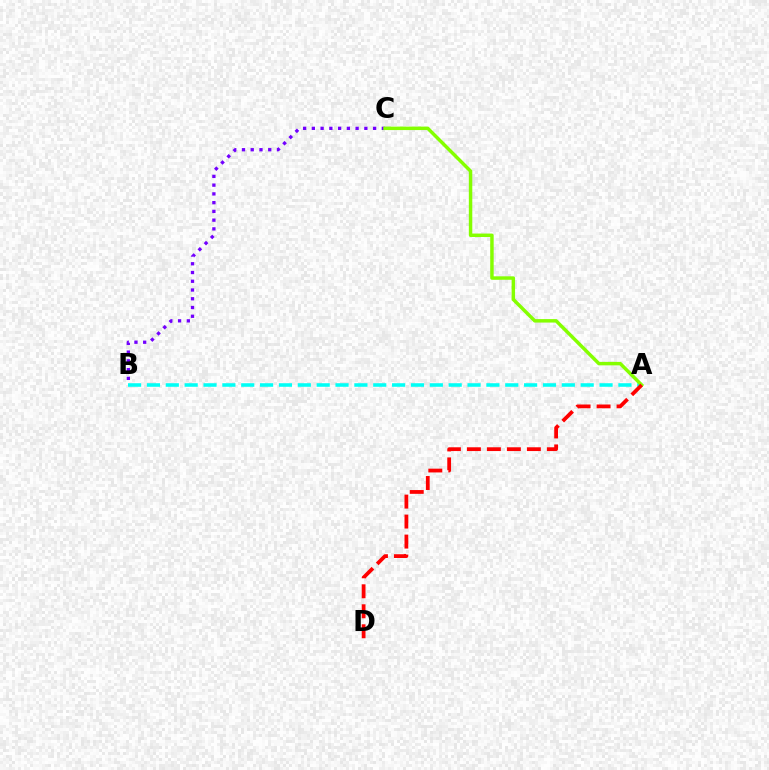{('A', 'B'): [{'color': '#00fff6', 'line_style': 'dashed', 'thickness': 2.56}], ('B', 'C'): [{'color': '#7200ff', 'line_style': 'dotted', 'thickness': 2.38}], ('A', 'C'): [{'color': '#84ff00', 'line_style': 'solid', 'thickness': 2.49}], ('A', 'D'): [{'color': '#ff0000', 'line_style': 'dashed', 'thickness': 2.72}]}